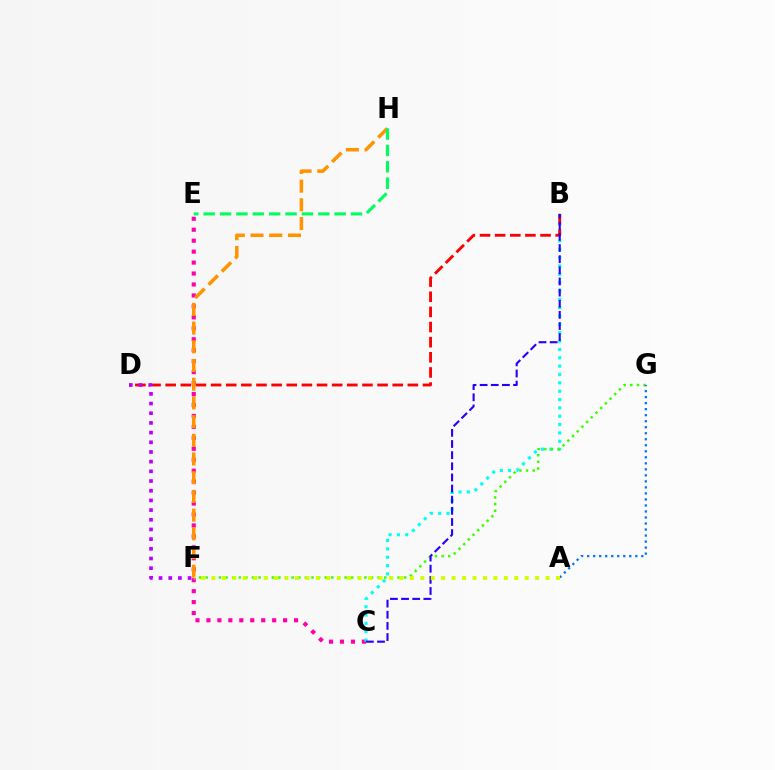{('C', 'E'): [{'color': '#ff00ac', 'line_style': 'dotted', 'thickness': 2.98}], ('B', 'C'): [{'color': '#00fff6', 'line_style': 'dotted', 'thickness': 2.27}, {'color': '#2500ff', 'line_style': 'dashed', 'thickness': 1.51}], ('B', 'D'): [{'color': '#ff0000', 'line_style': 'dashed', 'thickness': 2.06}], ('D', 'F'): [{'color': '#b900ff', 'line_style': 'dotted', 'thickness': 2.63}], ('F', 'G'): [{'color': '#3dff00', 'line_style': 'dotted', 'thickness': 1.8}], ('A', 'G'): [{'color': '#0074ff', 'line_style': 'dotted', 'thickness': 1.64}], ('F', 'H'): [{'color': '#ff9400', 'line_style': 'dashed', 'thickness': 2.54}], ('E', 'H'): [{'color': '#00ff5c', 'line_style': 'dashed', 'thickness': 2.22}], ('A', 'F'): [{'color': '#d1ff00', 'line_style': 'dotted', 'thickness': 2.84}]}